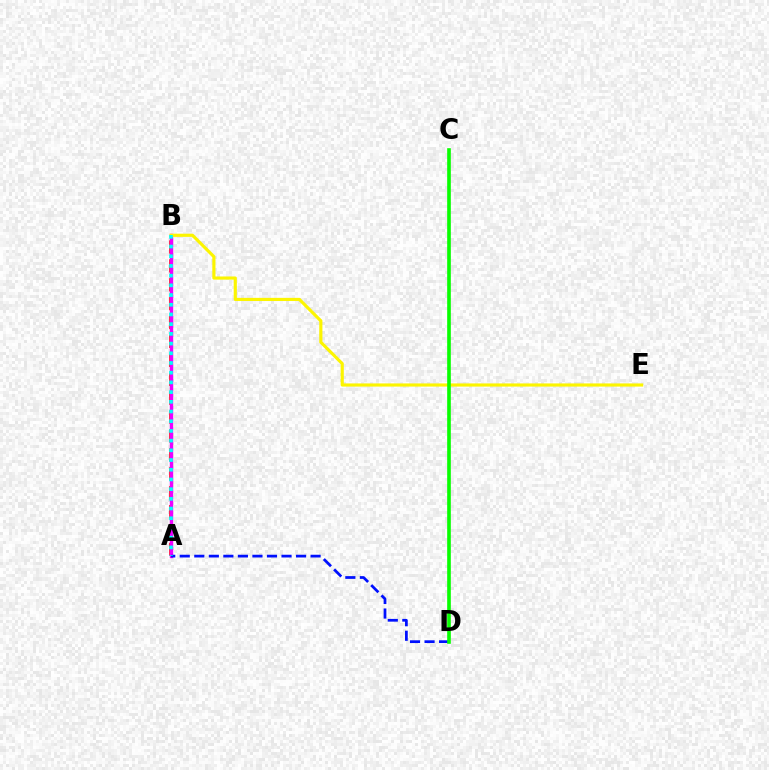{('A', 'B'): [{'color': '#ff0000', 'line_style': 'dashed', 'thickness': 2.57}, {'color': '#ee00ff', 'line_style': 'solid', 'thickness': 2.46}, {'color': '#00fff6', 'line_style': 'dotted', 'thickness': 2.64}], ('A', 'D'): [{'color': '#0010ff', 'line_style': 'dashed', 'thickness': 1.97}], ('B', 'E'): [{'color': '#fcf500', 'line_style': 'solid', 'thickness': 2.27}], ('C', 'D'): [{'color': '#08ff00', 'line_style': 'solid', 'thickness': 2.62}]}